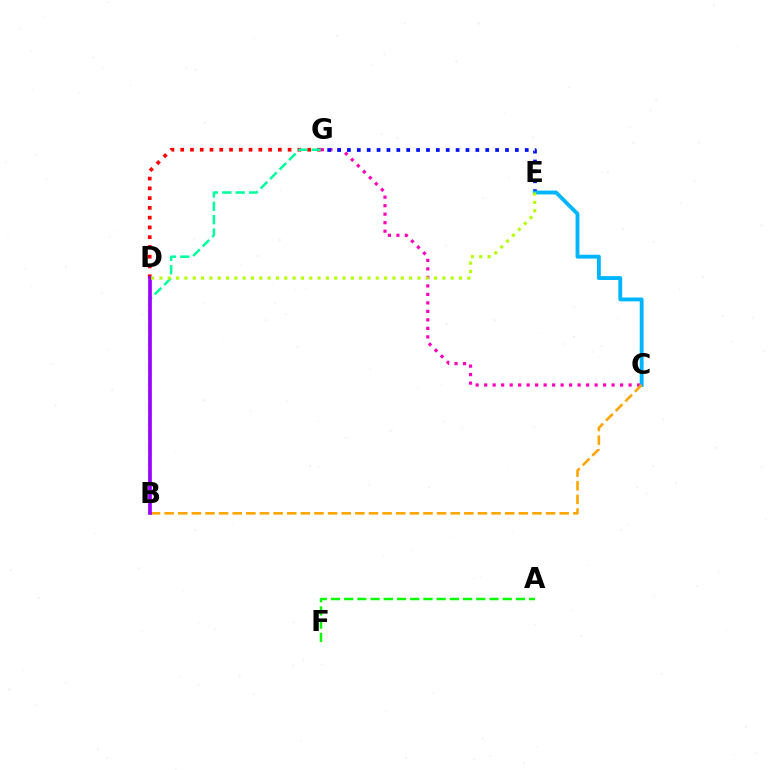{('D', 'G'): [{'color': '#ff0000', 'line_style': 'dotted', 'thickness': 2.65}], ('B', 'G'): [{'color': '#00ff9d', 'line_style': 'dashed', 'thickness': 1.82}], ('C', 'G'): [{'color': '#ff00bd', 'line_style': 'dotted', 'thickness': 2.31}], ('E', 'G'): [{'color': '#0010ff', 'line_style': 'dotted', 'thickness': 2.68}], ('C', 'E'): [{'color': '#00b5ff', 'line_style': 'solid', 'thickness': 2.78}], ('B', 'C'): [{'color': '#ffa500', 'line_style': 'dashed', 'thickness': 1.85}], ('A', 'F'): [{'color': '#08ff00', 'line_style': 'dashed', 'thickness': 1.79}], ('B', 'D'): [{'color': '#9b00ff', 'line_style': 'solid', 'thickness': 2.65}], ('D', 'E'): [{'color': '#b3ff00', 'line_style': 'dotted', 'thickness': 2.26}]}